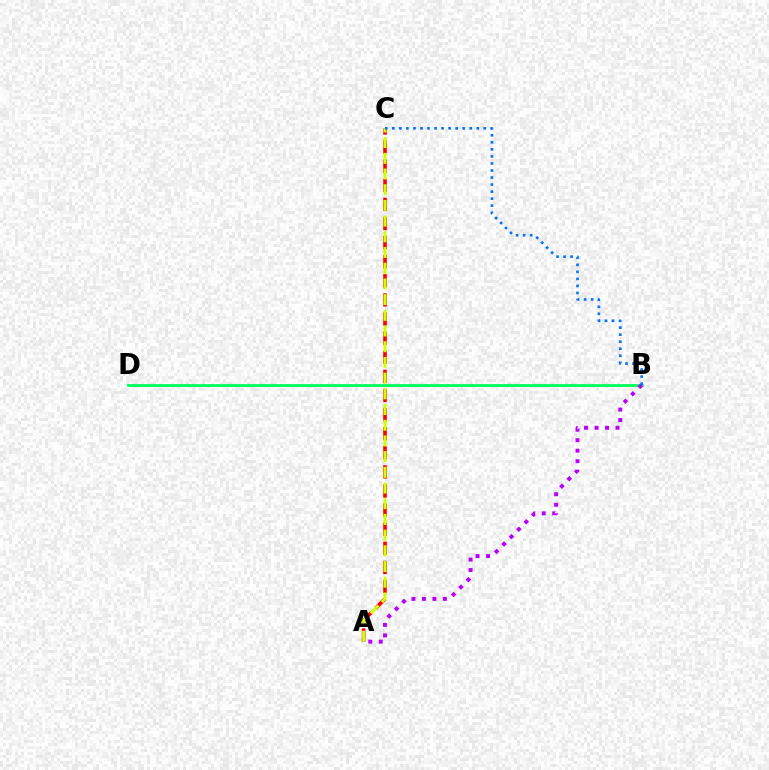{('B', 'D'): [{'color': '#00ff5c', 'line_style': 'solid', 'thickness': 2.02}], ('A', 'C'): [{'color': '#ff0000', 'line_style': 'dashed', 'thickness': 2.6}, {'color': '#d1ff00', 'line_style': 'dashed', 'thickness': 2.13}], ('B', 'C'): [{'color': '#0074ff', 'line_style': 'dotted', 'thickness': 1.91}], ('A', 'B'): [{'color': '#b900ff', 'line_style': 'dotted', 'thickness': 2.85}]}